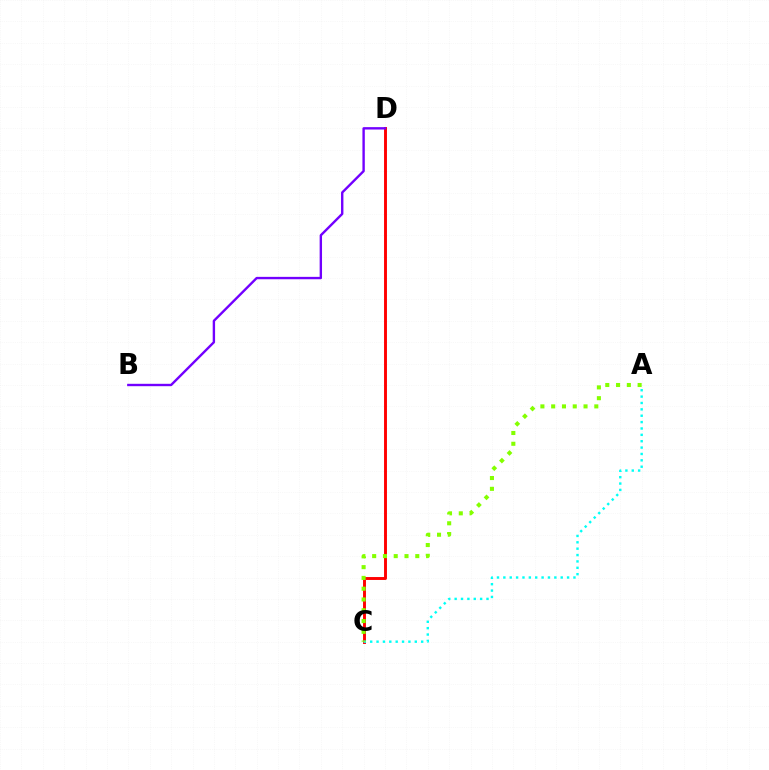{('C', 'D'): [{'color': '#ff0000', 'line_style': 'solid', 'thickness': 2.1}], ('B', 'D'): [{'color': '#7200ff', 'line_style': 'solid', 'thickness': 1.72}], ('A', 'C'): [{'color': '#00fff6', 'line_style': 'dotted', 'thickness': 1.73}, {'color': '#84ff00', 'line_style': 'dotted', 'thickness': 2.93}]}